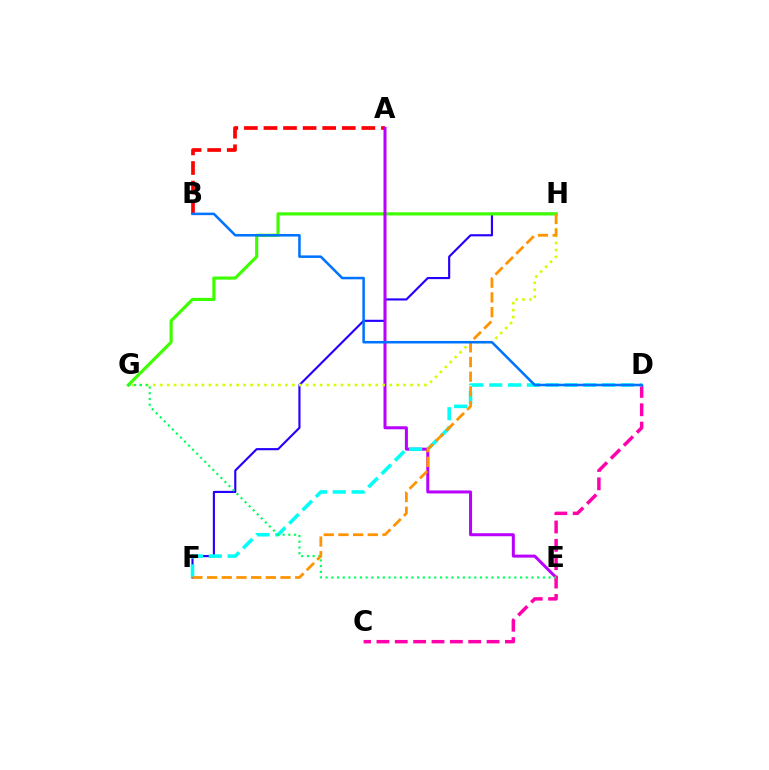{('F', 'H'): [{'color': '#2500ff', 'line_style': 'solid', 'thickness': 1.54}, {'color': '#ff9400', 'line_style': 'dashed', 'thickness': 2.0}], ('G', 'H'): [{'color': '#3dff00', 'line_style': 'solid', 'thickness': 2.27}, {'color': '#d1ff00', 'line_style': 'dotted', 'thickness': 1.89}], ('A', 'B'): [{'color': '#ff0000', 'line_style': 'dashed', 'thickness': 2.66}], ('A', 'E'): [{'color': '#b900ff', 'line_style': 'solid', 'thickness': 2.17}], ('C', 'D'): [{'color': '#ff00ac', 'line_style': 'dashed', 'thickness': 2.49}], ('D', 'F'): [{'color': '#00fff6', 'line_style': 'dashed', 'thickness': 2.56}], ('E', 'G'): [{'color': '#00ff5c', 'line_style': 'dotted', 'thickness': 1.55}], ('B', 'D'): [{'color': '#0074ff', 'line_style': 'solid', 'thickness': 1.83}]}